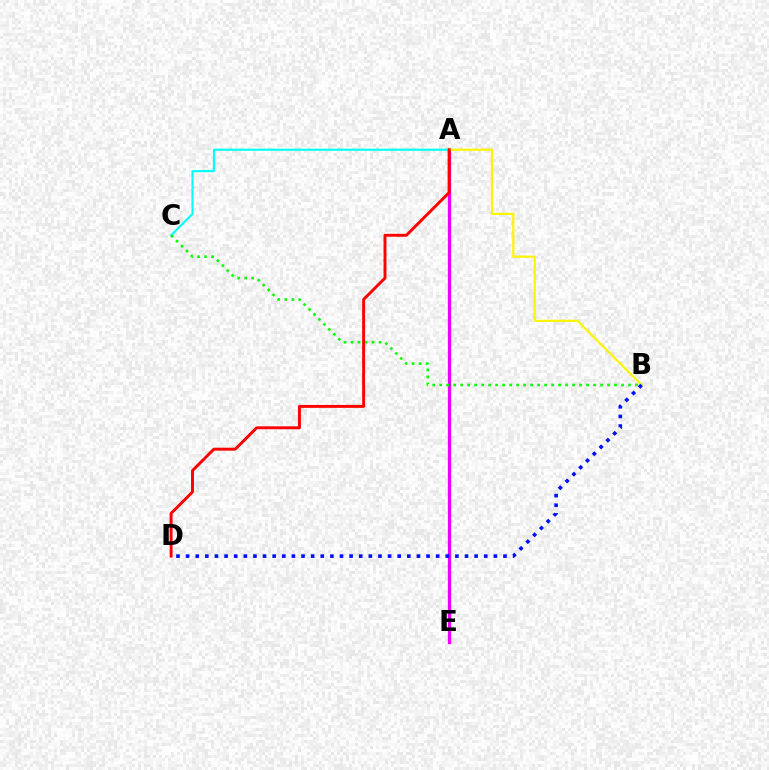{('A', 'E'): [{'color': '#ee00ff', 'line_style': 'solid', 'thickness': 2.37}], ('A', 'B'): [{'color': '#fcf500', 'line_style': 'solid', 'thickness': 1.59}], ('A', 'C'): [{'color': '#00fff6', 'line_style': 'solid', 'thickness': 1.53}], ('B', 'D'): [{'color': '#0010ff', 'line_style': 'dotted', 'thickness': 2.61}], ('B', 'C'): [{'color': '#08ff00', 'line_style': 'dotted', 'thickness': 1.9}], ('A', 'D'): [{'color': '#ff0000', 'line_style': 'solid', 'thickness': 2.11}]}